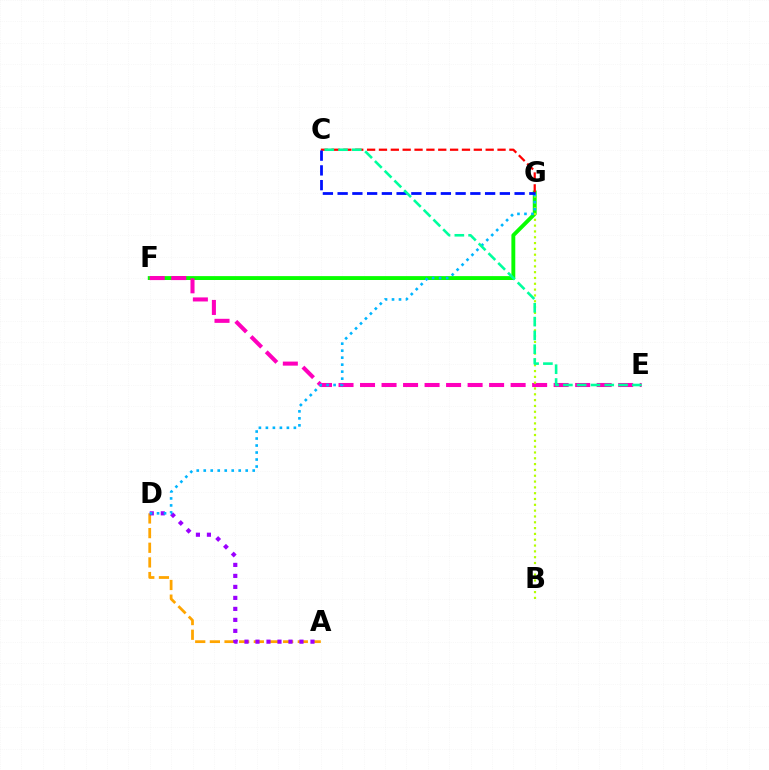{('F', 'G'): [{'color': '#08ff00', 'line_style': 'solid', 'thickness': 2.8}], ('A', 'D'): [{'color': '#ffa500', 'line_style': 'dashed', 'thickness': 1.99}, {'color': '#9b00ff', 'line_style': 'dotted', 'thickness': 2.99}], ('E', 'F'): [{'color': '#ff00bd', 'line_style': 'dashed', 'thickness': 2.92}], ('C', 'G'): [{'color': '#ff0000', 'line_style': 'dashed', 'thickness': 1.61}, {'color': '#0010ff', 'line_style': 'dashed', 'thickness': 2.0}], ('B', 'G'): [{'color': '#b3ff00', 'line_style': 'dotted', 'thickness': 1.58}], ('D', 'G'): [{'color': '#00b5ff', 'line_style': 'dotted', 'thickness': 1.9}], ('C', 'E'): [{'color': '#00ff9d', 'line_style': 'dashed', 'thickness': 1.87}]}